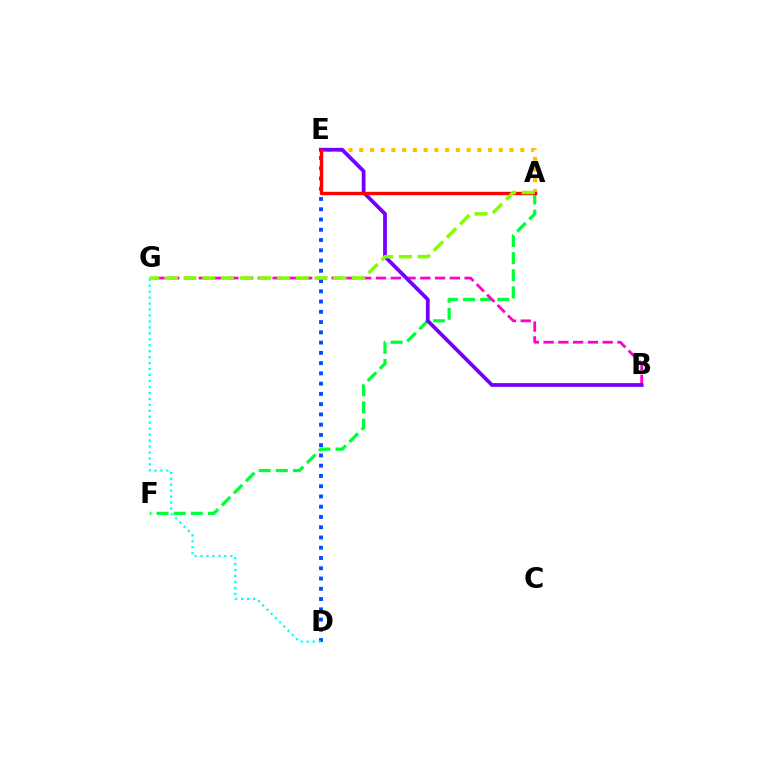{('A', 'F'): [{'color': '#00ff39', 'line_style': 'dashed', 'thickness': 2.33}], ('D', 'E'): [{'color': '#004bff', 'line_style': 'dotted', 'thickness': 2.79}], ('B', 'G'): [{'color': '#ff00cf', 'line_style': 'dashed', 'thickness': 2.01}], ('A', 'E'): [{'color': '#ffbd00', 'line_style': 'dotted', 'thickness': 2.92}, {'color': '#ff0000', 'line_style': 'solid', 'thickness': 2.42}], ('B', 'E'): [{'color': '#7200ff', 'line_style': 'solid', 'thickness': 2.71}], ('D', 'G'): [{'color': '#00fff6', 'line_style': 'dotted', 'thickness': 1.62}], ('A', 'G'): [{'color': '#84ff00', 'line_style': 'dashed', 'thickness': 2.54}]}